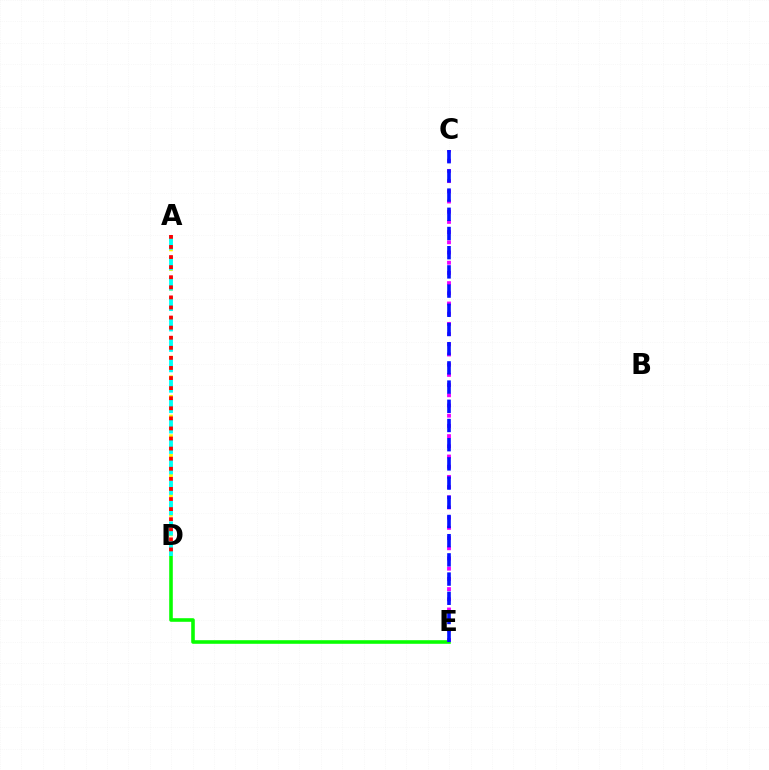{('D', 'E'): [{'color': '#08ff00', 'line_style': 'solid', 'thickness': 2.58}], ('C', 'E'): [{'color': '#ee00ff', 'line_style': 'dotted', 'thickness': 2.77}, {'color': '#0010ff', 'line_style': 'dashed', 'thickness': 2.61}], ('A', 'D'): [{'color': '#fcf500', 'line_style': 'dotted', 'thickness': 2.67}, {'color': '#00fff6', 'line_style': 'dashed', 'thickness': 2.77}, {'color': '#ff0000', 'line_style': 'dotted', 'thickness': 2.74}]}